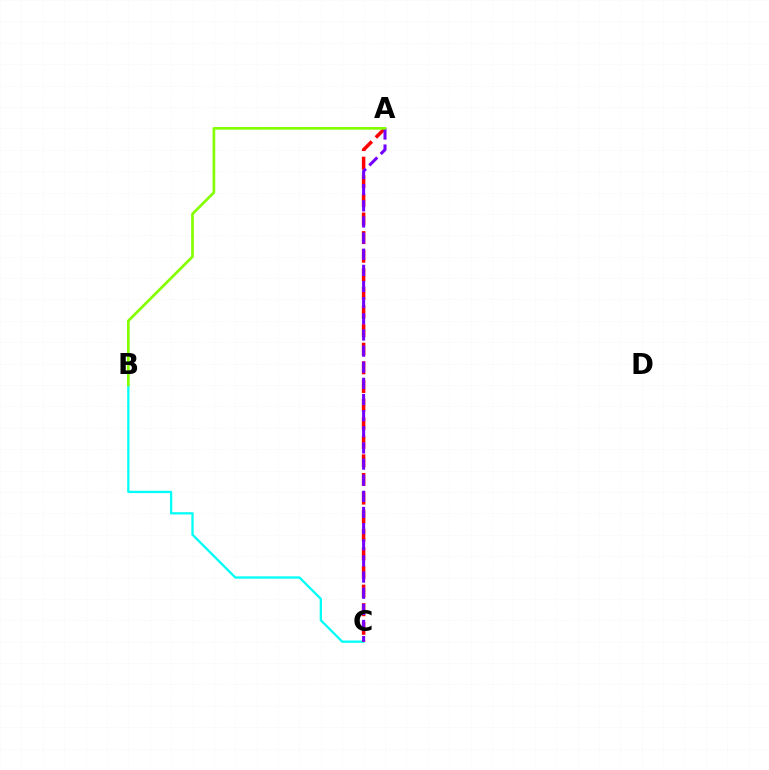{('B', 'C'): [{'color': '#00fff6', 'line_style': 'solid', 'thickness': 1.65}], ('A', 'C'): [{'color': '#ff0000', 'line_style': 'dashed', 'thickness': 2.53}, {'color': '#7200ff', 'line_style': 'dashed', 'thickness': 2.19}], ('A', 'B'): [{'color': '#84ff00', 'line_style': 'solid', 'thickness': 1.93}]}